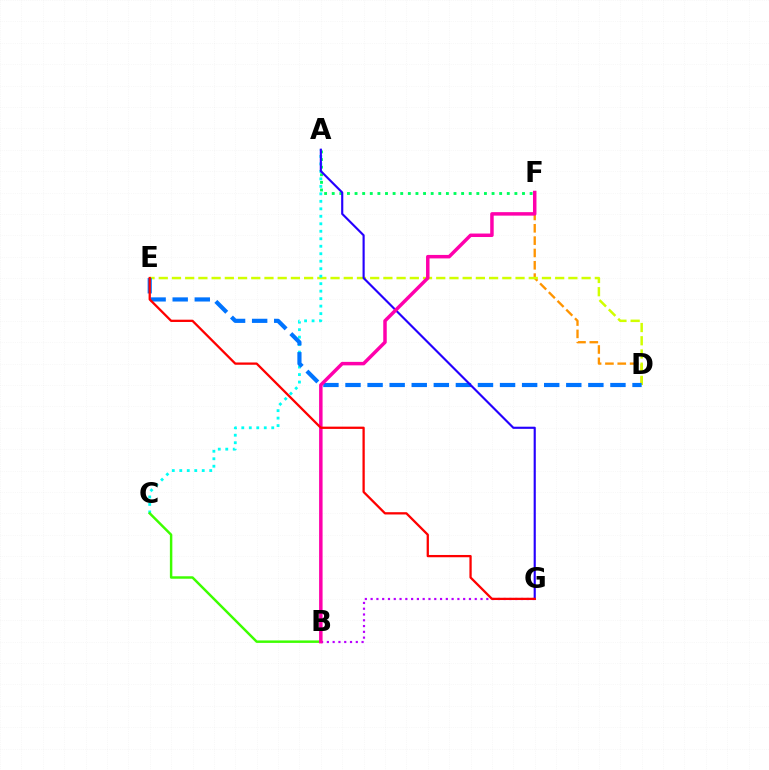{('D', 'F'): [{'color': '#ff9400', 'line_style': 'dashed', 'thickness': 1.68}], ('D', 'E'): [{'color': '#d1ff00', 'line_style': 'dashed', 'thickness': 1.8}, {'color': '#0074ff', 'line_style': 'dashed', 'thickness': 3.0}], ('A', 'C'): [{'color': '#00fff6', 'line_style': 'dotted', 'thickness': 2.03}], ('B', 'C'): [{'color': '#3dff00', 'line_style': 'solid', 'thickness': 1.77}], ('A', 'F'): [{'color': '#00ff5c', 'line_style': 'dotted', 'thickness': 2.07}], ('B', 'G'): [{'color': '#b900ff', 'line_style': 'dotted', 'thickness': 1.57}], ('A', 'G'): [{'color': '#2500ff', 'line_style': 'solid', 'thickness': 1.54}], ('B', 'F'): [{'color': '#ff00ac', 'line_style': 'solid', 'thickness': 2.51}], ('E', 'G'): [{'color': '#ff0000', 'line_style': 'solid', 'thickness': 1.64}]}